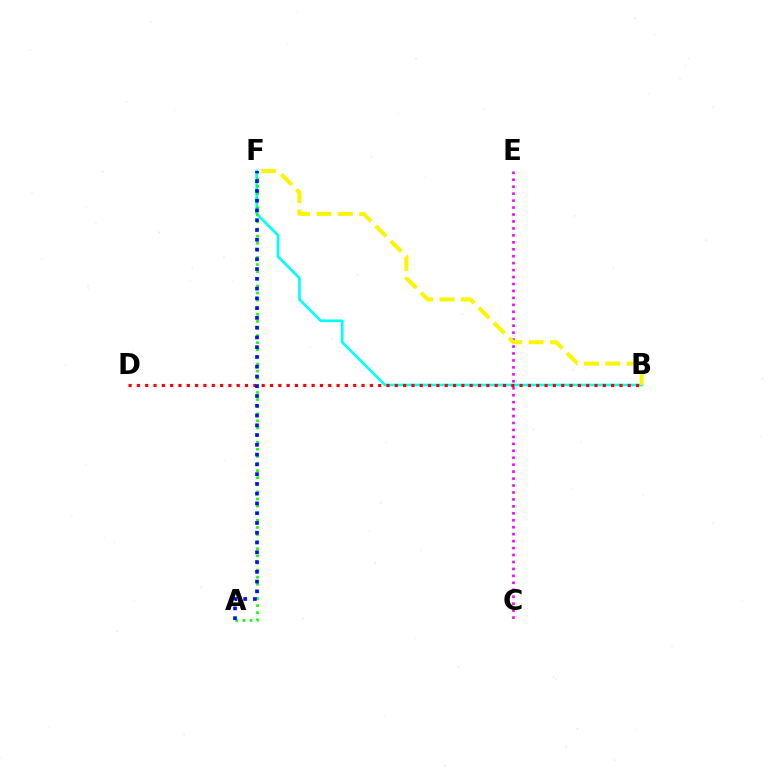{('B', 'F'): [{'color': '#00fff6', 'line_style': 'solid', 'thickness': 1.91}, {'color': '#fcf500', 'line_style': 'dashed', 'thickness': 2.9}], ('B', 'D'): [{'color': '#ff0000', 'line_style': 'dotted', 'thickness': 2.26}], ('A', 'F'): [{'color': '#08ff00', 'line_style': 'dotted', 'thickness': 1.93}, {'color': '#0010ff', 'line_style': 'dotted', 'thickness': 2.65}], ('C', 'E'): [{'color': '#ee00ff', 'line_style': 'dotted', 'thickness': 1.89}]}